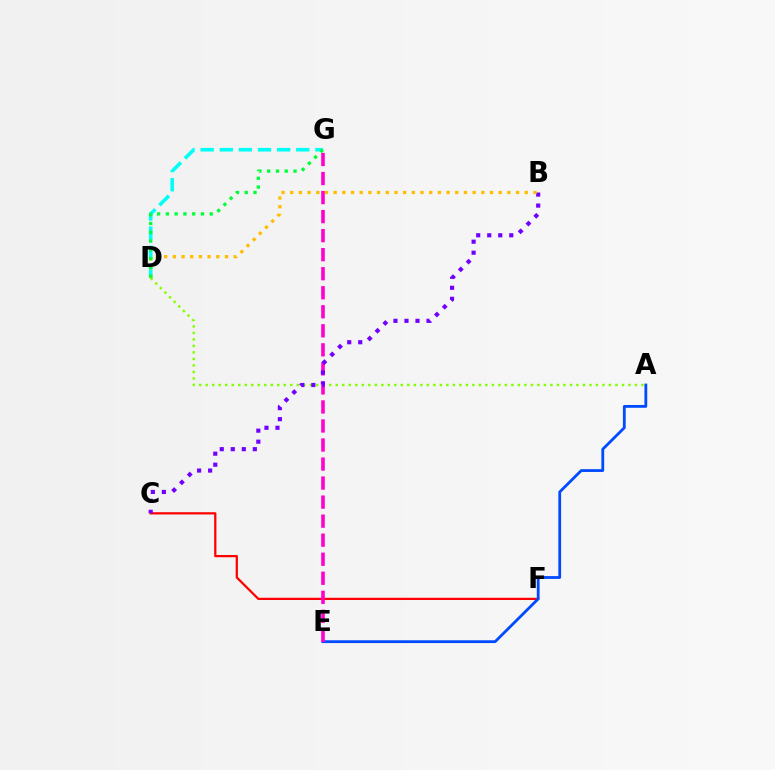{('C', 'F'): [{'color': '#ff0000', 'line_style': 'solid', 'thickness': 1.62}], ('A', 'D'): [{'color': '#84ff00', 'line_style': 'dotted', 'thickness': 1.77}], ('A', 'E'): [{'color': '#004bff', 'line_style': 'solid', 'thickness': 2.01}], ('E', 'G'): [{'color': '#ff00cf', 'line_style': 'dashed', 'thickness': 2.59}], ('D', 'G'): [{'color': '#00fff6', 'line_style': 'dashed', 'thickness': 2.6}, {'color': '#00ff39', 'line_style': 'dotted', 'thickness': 2.38}], ('B', 'C'): [{'color': '#7200ff', 'line_style': 'dotted', 'thickness': 2.99}], ('B', 'D'): [{'color': '#ffbd00', 'line_style': 'dotted', 'thickness': 2.36}]}